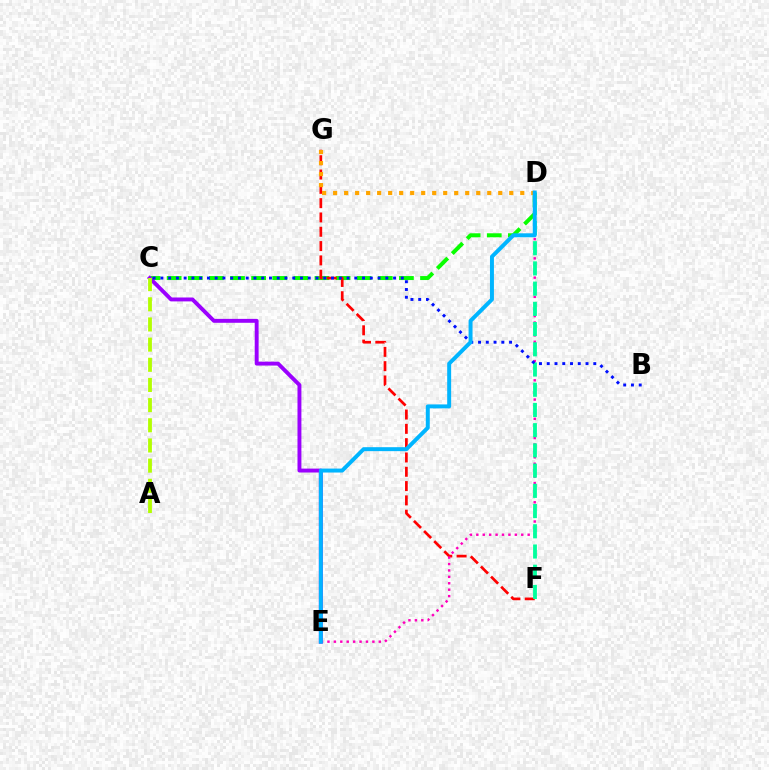{('C', 'D'): [{'color': '#08ff00', 'line_style': 'dashed', 'thickness': 2.87}], ('F', 'G'): [{'color': '#ff0000', 'line_style': 'dashed', 'thickness': 1.94}], ('D', 'E'): [{'color': '#ff00bd', 'line_style': 'dotted', 'thickness': 1.74}, {'color': '#00b5ff', 'line_style': 'solid', 'thickness': 2.85}], ('D', 'F'): [{'color': '#00ff9d', 'line_style': 'dashed', 'thickness': 2.75}], ('C', 'E'): [{'color': '#9b00ff', 'line_style': 'solid', 'thickness': 2.81}], ('D', 'G'): [{'color': '#ffa500', 'line_style': 'dotted', 'thickness': 2.99}], ('B', 'C'): [{'color': '#0010ff', 'line_style': 'dotted', 'thickness': 2.11}], ('A', 'C'): [{'color': '#b3ff00', 'line_style': 'dashed', 'thickness': 2.74}]}